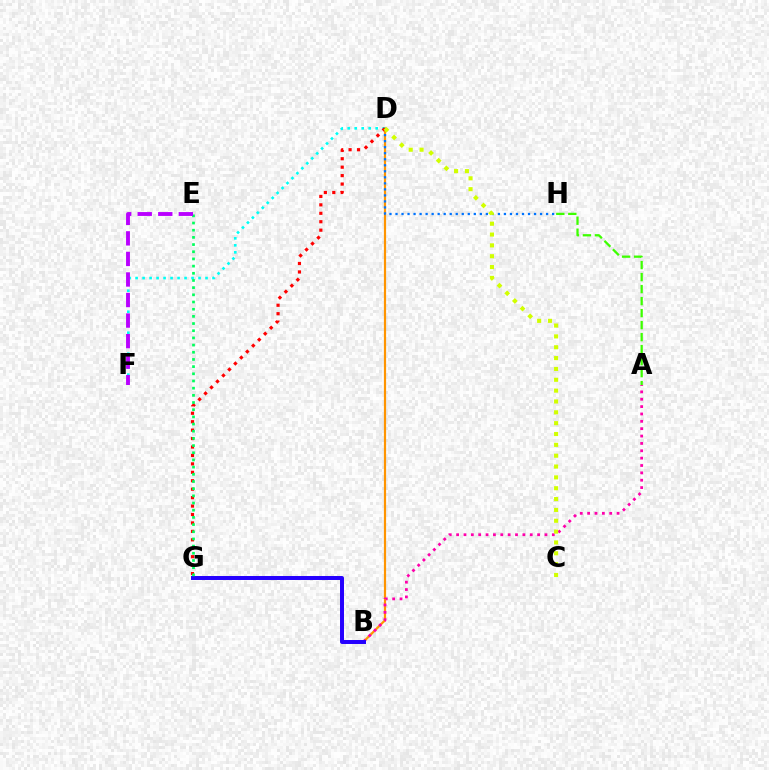{('B', 'D'): [{'color': '#ff9400', 'line_style': 'solid', 'thickness': 1.58}], ('D', 'H'): [{'color': '#0074ff', 'line_style': 'dotted', 'thickness': 1.64}], ('D', 'F'): [{'color': '#00fff6', 'line_style': 'dotted', 'thickness': 1.9}], ('D', 'G'): [{'color': '#ff0000', 'line_style': 'dotted', 'thickness': 2.29}], ('A', 'B'): [{'color': '#ff00ac', 'line_style': 'dotted', 'thickness': 2.0}], ('C', 'D'): [{'color': '#d1ff00', 'line_style': 'dotted', 'thickness': 2.95}], ('A', 'H'): [{'color': '#3dff00', 'line_style': 'dashed', 'thickness': 1.63}], ('B', 'G'): [{'color': '#2500ff', 'line_style': 'solid', 'thickness': 2.86}], ('E', 'G'): [{'color': '#00ff5c', 'line_style': 'dotted', 'thickness': 1.95}], ('E', 'F'): [{'color': '#b900ff', 'line_style': 'dashed', 'thickness': 2.79}]}